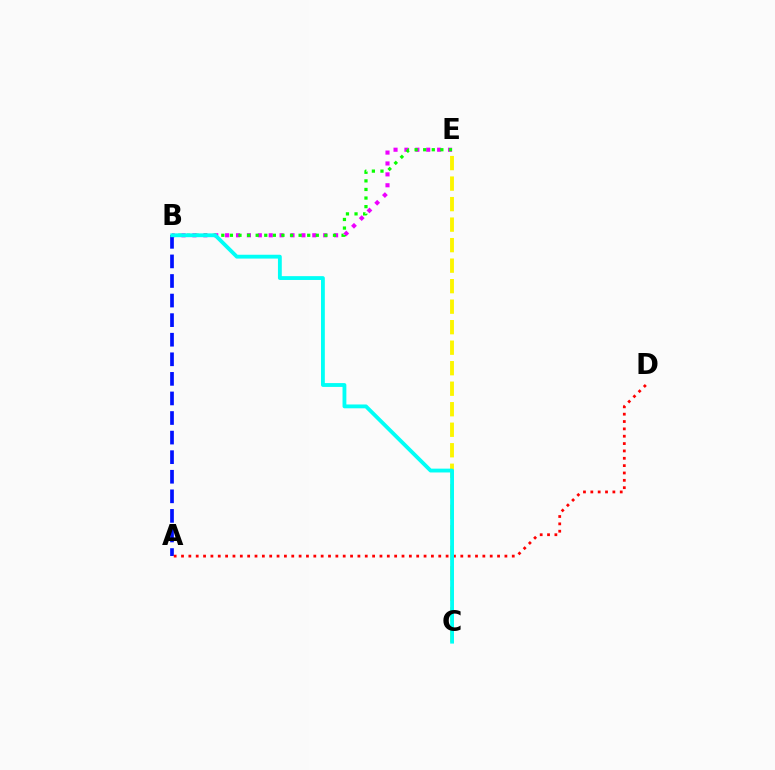{('B', 'E'): [{'color': '#ee00ff', 'line_style': 'dotted', 'thickness': 2.96}, {'color': '#08ff00', 'line_style': 'dotted', 'thickness': 2.33}], ('C', 'E'): [{'color': '#fcf500', 'line_style': 'dashed', 'thickness': 2.79}], ('A', 'B'): [{'color': '#0010ff', 'line_style': 'dashed', 'thickness': 2.66}], ('A', 'D'): [{'color': '#ff0000', 'line_style': 'dotted', 'thickness': 2.0}], ('B', 'C'): [{'color': '#00fff6', 'line_style': 'solid', 'thickness': 2.76}]}